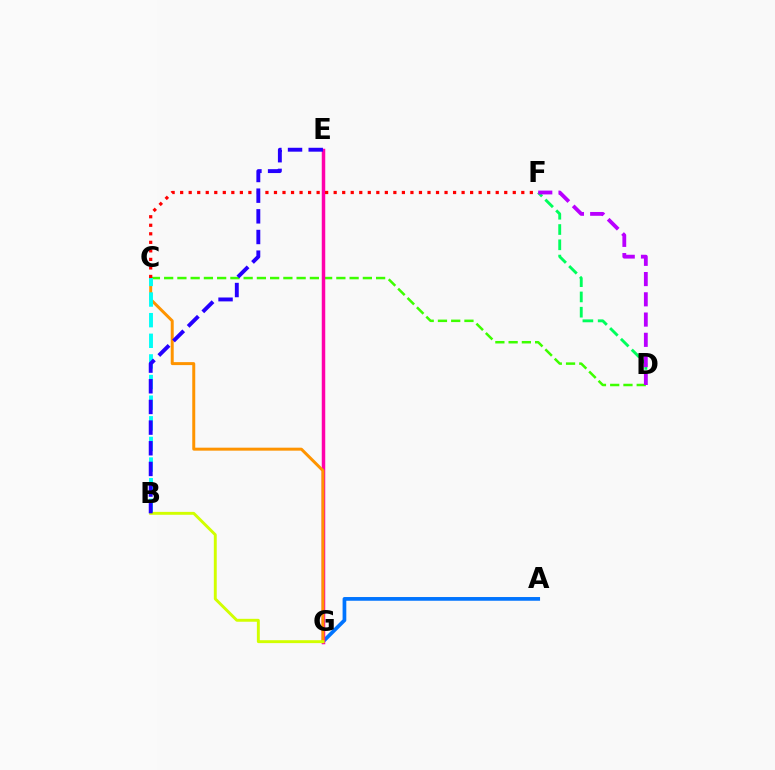{('A', 'G'): [{'color': '#0074ff', 'line_style': 'solid', 'thickness': 2.67}], ('C', 'D'): [{'color': '#3dff00', 'line_style': 'dashed', 'thickness': 1.8}], ('E', 'G'): [{'color': '#ff00ac', 'line_style': 'solid', 'thickness': 2.51}], ('D', 'F'): [{'color': '#00ff5c', 'line_style': 'dashed', 'thickness': 2.07}, {'color': '#b900ff', 'line_style': 'dashed', 'thickness': 2.75}], ('C', 'G'): [{'color': '#ff9400', 'line_style': 'solid', 'thickness': 2.14}], ('B', 'C'): [{'color': '#00fff6', 'line_style': 'dashed', 'thickness': 2.8}], ('C', 'F'): [{'color': '#ff0000', 'line_style': 'dotted', 'thickness': 2.32}], ('B', 'G'): [{'color': '#d1ff00', 'line_style': 'solid', 'thickness': 2.1}], ('B', 'E'): [{'color': '#2500ff', 'line_style': 'dashed', 'thickness': 2.81}]}